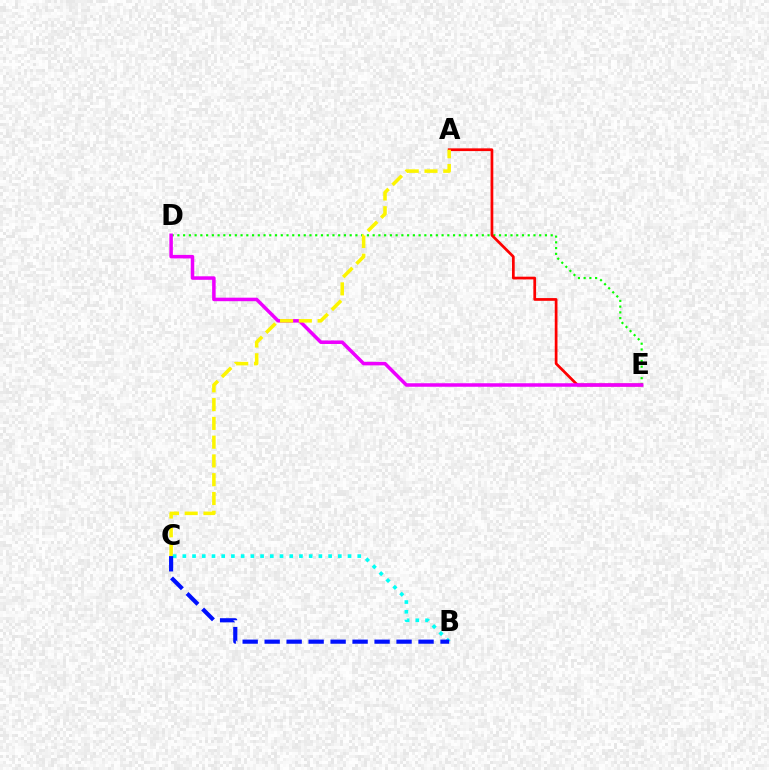{('D', 'E'): [{'color': '#08ff00', 'line_style': 'dotted', 'thickness': 1.56}, {'color': '#ee00ff', 'line_style': 'solid', 'thickness': 2.53}], ('A', 'E'): [{'color': '#ff0000', 'line_style': 'solid', 'thickness': 1.97}], ('A', 'C'): [{'color': '#fcf500', 'line_style': 'dashed', 'thickness': 2.55}], ('B', 'C'): [{'color': '#00fff6', 'line_style': 'dotted', 'thickness': 2.64}, {'color': '#0010ff', 'line_style': 'dashed', 'thickness': 2.99}]}